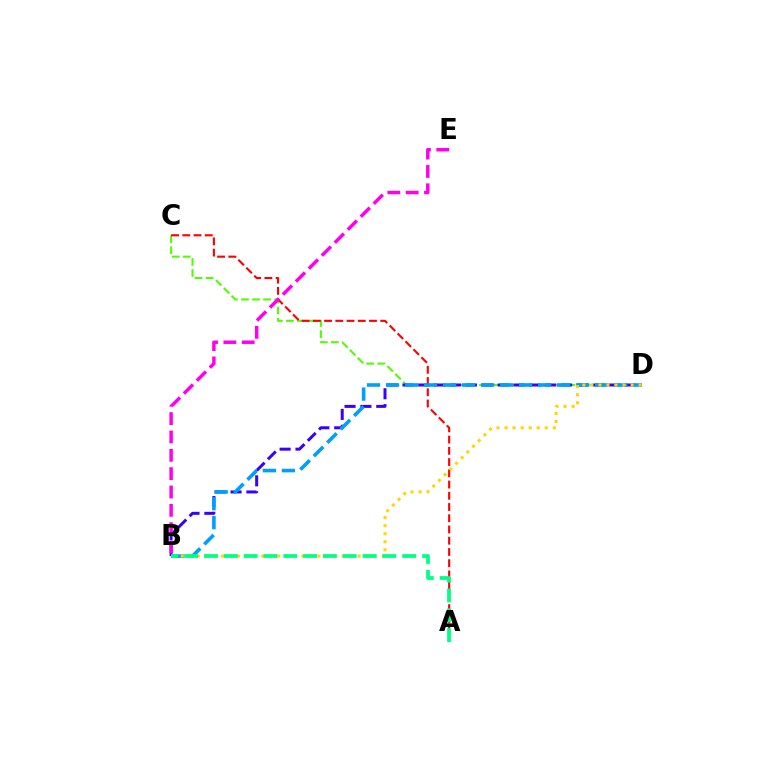{('C', 'D'): [{'color': '#4fff00', 'line_style': 'dashed', 'thickness': 1.5}], ('B', 'D'): [{'color': '#3700ff', 'line_style': 'dashed', 'thickness': 2.15}, {'color': '#009eff', 'line_style': 'dashed', 'thickness': 2.58}, {'color': '#ffd500', 'line_style': 'dotted', 'thickness': 2.18}], ('A', 'C'): [{'color': '#ff0000', 'line_style': 'dashed', 'thickness': 1.53}], ('B', 'E'): [{'color': '#ff00ed', 'line_style': 'dashed', 'thickness': 2.49}], ('A', 'B'): [{'color': '#00ff86', 'line_style': 'dashed', 'thickness': 2.69}]}